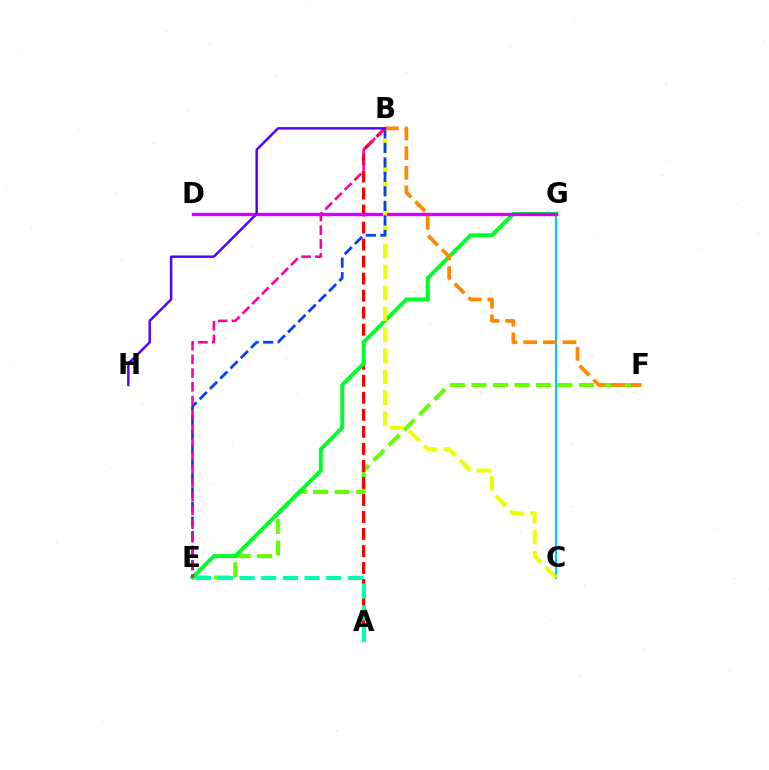{('E', 'F'): [{'color': '#66ff00', 'line_style': 'dashed', 'thickness': 2.92}], ('A', 'B'): [{'color': '#ff0000', 'line_style': 'dashed', 'thickness': 2.31}], ('C', 'G'): [{'color': '#00c7ff', 'line_style': 'solid', 'thickness': 1.54}], ('E', 'G'): [{'color': '#00ff27', 'line_style': 'solid', 'thickness': 2.82}], ('D', 'G'): [{'color': '#d600ff', 'line_style': 'solid', 'thickness': 2.44}], ('A', 'E'): [{'color': '#00ffaf', 'line_style': 'dashed', 'thickness': 2.94}], ('B', 'C'): [{'color': '#eeff00', 'line_style': 'dashed', 'thickness': 2.85}], ('B', 'E'): [{'color': '#003fff', 'line_style': 'dashed', 'thickness': 1.97}, {'color': '#ff00a0', 'line_style': 'dashed', 'thickness': 1.87}], ('B', 'F'): [{'color': '#ff8800', 'line_style': 'dashed', 'thickness': 2.67}], ('B', 'H'): [{'color': '#4f00ff', 'line_style': 'solid', 'thickness': 1.76}]}